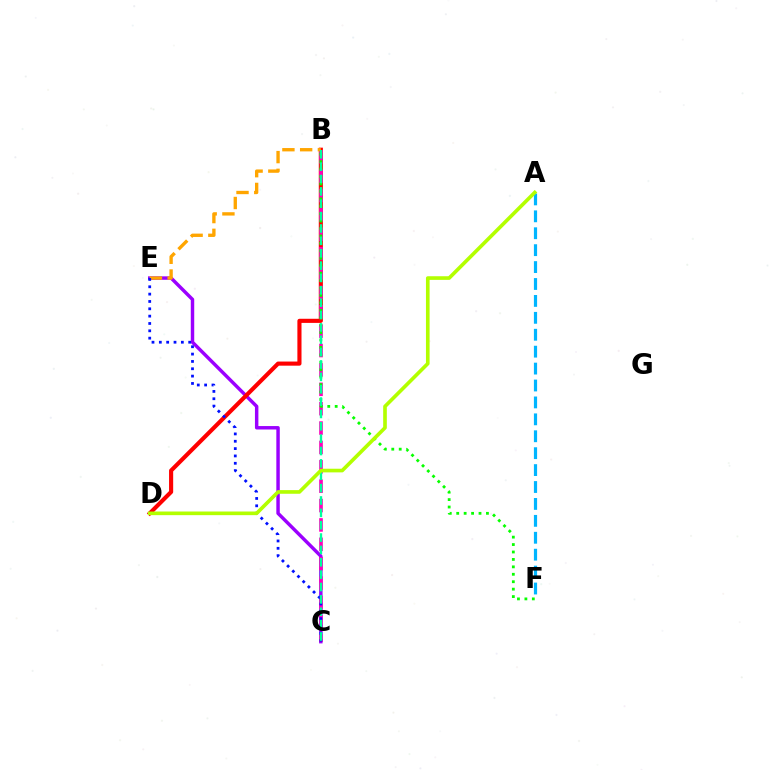{('C', 'E'): [{'color': '#9b00ff', 'line_style': 'solid', 'thickness': 2.48}, {'color': '#0010ff', 'line_style': 'dotted', 'thickness': 1.99}], ('B', 'D'): [{'color': '#ff0000', 'line_style': 'solid', 'thickness': 2.97}], ('B', 'C'): [{'color': '#ff00bd', 'line_style': 'dashed', 'thickness': 2.63}, {'color': '#00ff9d', 'line_style': 'dashed', 'thickness': 1.68}], ('B', 'F'): [{'color': '#08ff00', 'line_style': 'dotted', 'thickness': 2.02}], ('B', 'E'): [{'color': '#ffa500', 'line_style': 'dashed', 'thickness': 2.41}], ('A', 'F'): [{'color': '#00b5ff', 'line_style': 'dashed', 'thickness': 2.3}], ('A', 'D'): [{'color': '#b3ff00', 'line_style': 'solid', 'thickness': 2.62}]}